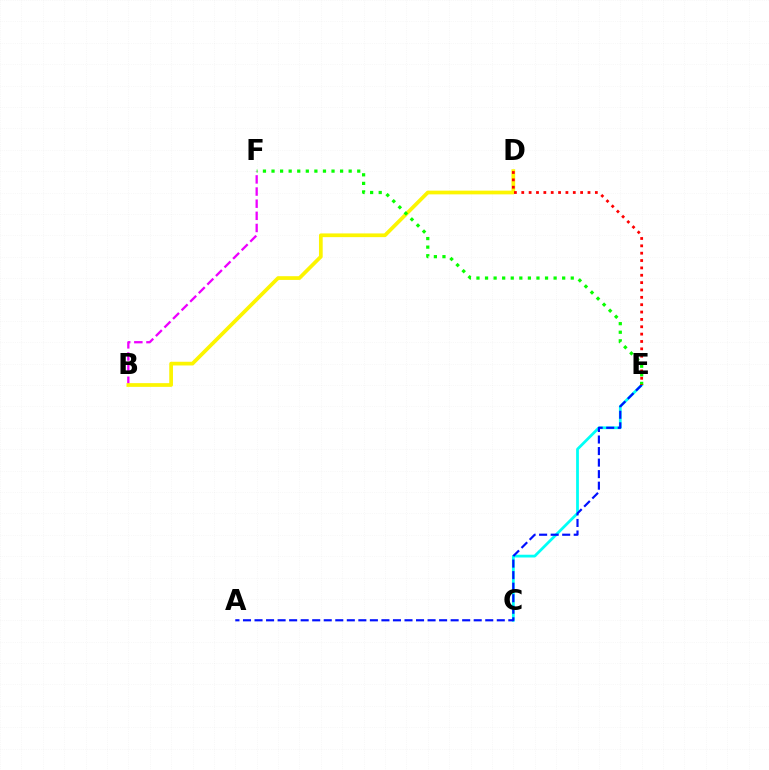{('C', 'E'): [{'color': '#00fff6', 'line_style': 'solid', 'thickness': 1.99}], ('A', 'E'): [{'color': '#0010ff', 'line_style': 'dashed', 'thickness': 1.57}], ('B', 'F'): [{'color': '#ee00ff', 'line_style': 'dashed', 'thickness': 1.65}], ('B', 'D'): [{'color': '#fcf500', 'line_style': 'solid', 'thickness': 2.68}], ('E', 'F'): [{'color': '#08ff00', 'line_style': 'dotted', 'thickness': 2.33}], ('D', 'E'): [{'color': '#ff0000', 'line_style': 'dotted', 'thickness': 2.0}]}